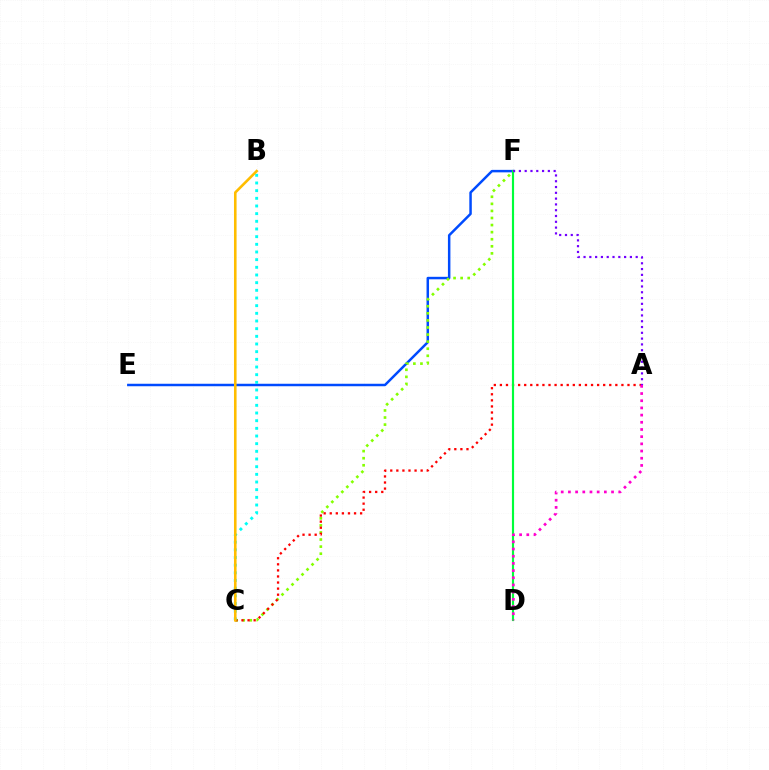{('E', 'F'): [{'color': '#004bff', 'line_style': 'solid', 'thickness': 1.79}], ('C', 'F'): [{'color': '#84ff00', 'line_style': 'dotted', 'thickness': 1.92}], ('A', 'C'): [{'color': '#ff0000', 'line_style': 'dotted', 'thickness': 1.65}], ('B', 'C'): [{'color': '#00fff6', 'line_style': 'dotted', 'thickness': 2.08}, {'color': '#ffbd00', 'line_style': 'solid', 'thickness': 1.87}], ('D', 'F'): [{'color': '#00ff39', 'line_style': 'solid', 'thickness': 1.55}], ('A', 'F'): [{'color': '#7200ff', 'line_style': 'dotted', 'thickness': 1.57}], ('A', 'D'): [{'color': '#ff00cf', 'line_style': 'dotted', 'thickness': 1.95}]}